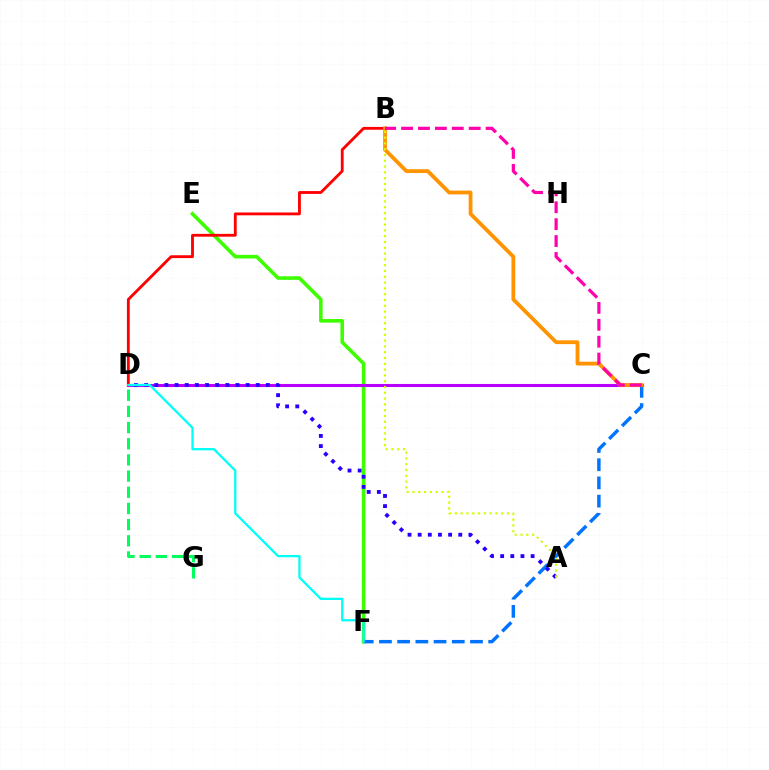{('E', 'F'): [{'color': '#3dff00', 'line_style': 'solid', 'thickness': 2.59}], ('C', 'D'): [{'color': '#b900ff', 'line_style': 'solid', 'thickness': 2.22}], ('C', 'F'): [{'color': '#0074ff', 'line_style': 'dashed', 'thickness': 2.47}], ('D', 'G'): [{'color': '#00ff5c', 'line_style': 'dashed', 'thickness': 2.2}], ('A', 'D'): [{'color': '#2500ff', 'line_style': 'dotted', 'thickness': 2.76}], ('B', 'D'): [{'color': '#ff0000', 'line_style': 'solid', 'thickness': 2.04}], ('B', 'C'): [{'color': '#ff9400', 'line_style': 'solid', 'thickness': 2.73}, {'color': '#ff00ac', 'line_style': 'dashed', 'thickness': 2.3}], ('A', 'B'): [{'color': '#d1ff00', 'line_style': 'dotted', 'thickness': 1.58}], ('D', 'F'): [{'color': '#00fff6', 'line_style': 'solid', 'thickness': 1.64}]}